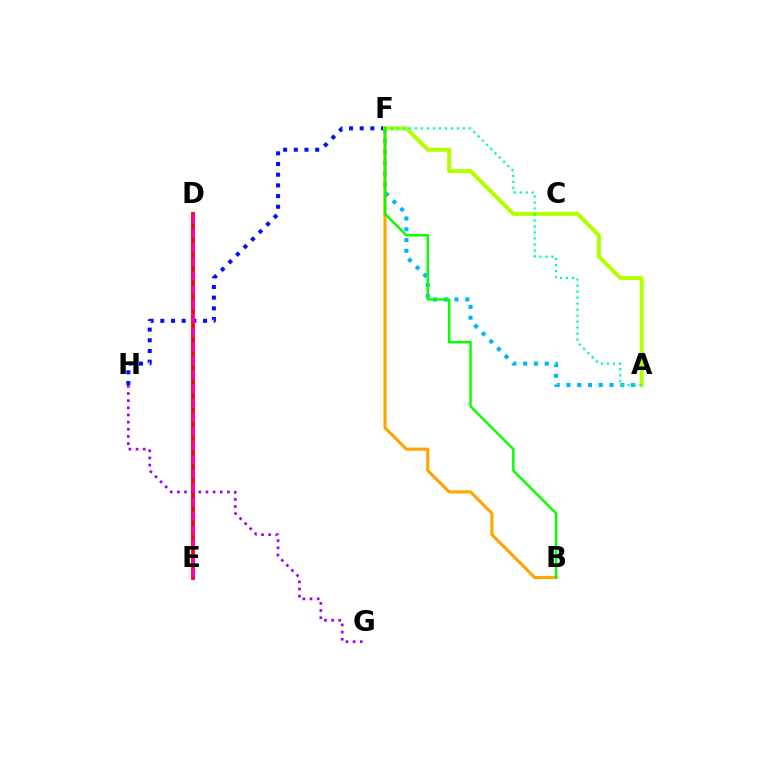{('A', 'F'): [{'color': '#00b5ff', 'line_style': 'dotted', 'thickness': 2.93}, {'color': '#b3ff00', 'line_style': 'solid', 'thickness': 2.88}, {'color': '#00ff9d', 'line_style': 'dotted', 'thickness': 1.63}], ('F', 'H'): [{'color': '#0010ff', 'line_style': 'dotted', 'thickness': 2.9}], ('B', 'F'): [{'color': '#ffa500', 'line_style': 'solid', 'thickness': 2.24}, {'color': '#08ff00', 'line_style': 'solid', 'thickness': 1.77}], ('D', 'E'): [{'color': '#ff0000', 'line_style': 'solid', 'thickness': 2.73}, {'color': '#ff00bd', 'line_style': 'dashed', 'thickness': 1.92}], ('G', 'H'): [{'color': '#9b00ff', 'line_style': 'dotted', 'thickness': 1.94}]}